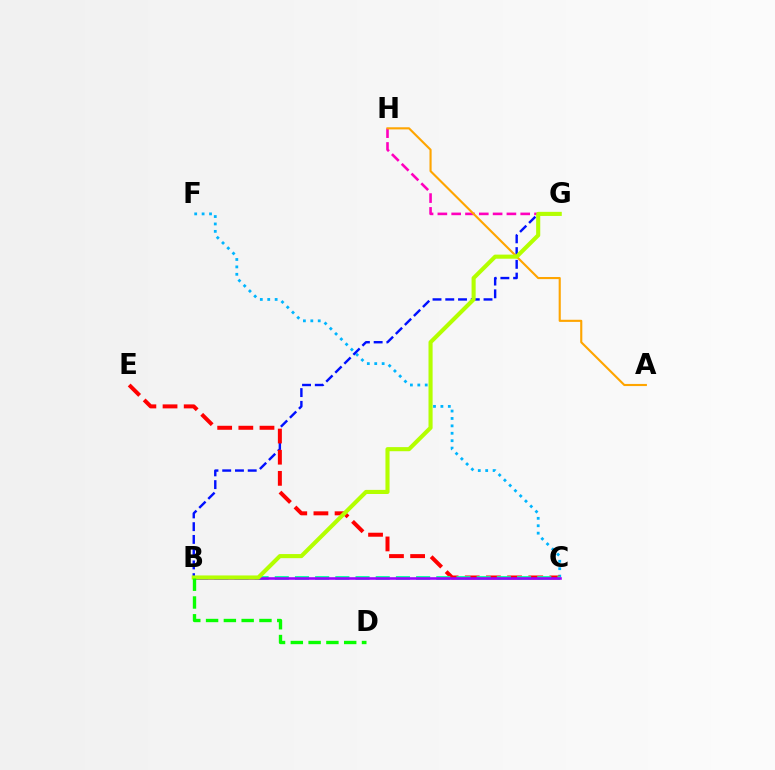{('C', 'F'): [{'color': '#00b5ff', 'line_style': 'dotted', 'thickness': 2.01}], ('B', 'G'): [{'color': '#0010ff', 'line_style': 'dashed', 'thickness': 1.73}, {'color': '#b3ff00', 'line_style': 'solid', 'thickness': 2.95}], ('G', 'H'): [{'color': '#ff00bd', 'line_style': 'dashed', 'thickness': 1.88}], ('C', 'E'): [{'color': '#ff0000', 'line_style': 'dashed', 'thickness': 2.87}], ('A', 'H'): [{'color': '#ffa500', 'line_style': 'solid', 'thickness': 1.53}], ('B', 'C'): [{'color': '#00ff9d', 'line_style': 'dashed', 'thickness': 2.74}, {'color': '#9b00ff', 'line_style': 'solid', 'thickness': 1.86}], ('B', 'D'): [{'color': '#08ff00', 'line_style': 'dashed', 'thickness': 2.42}]}